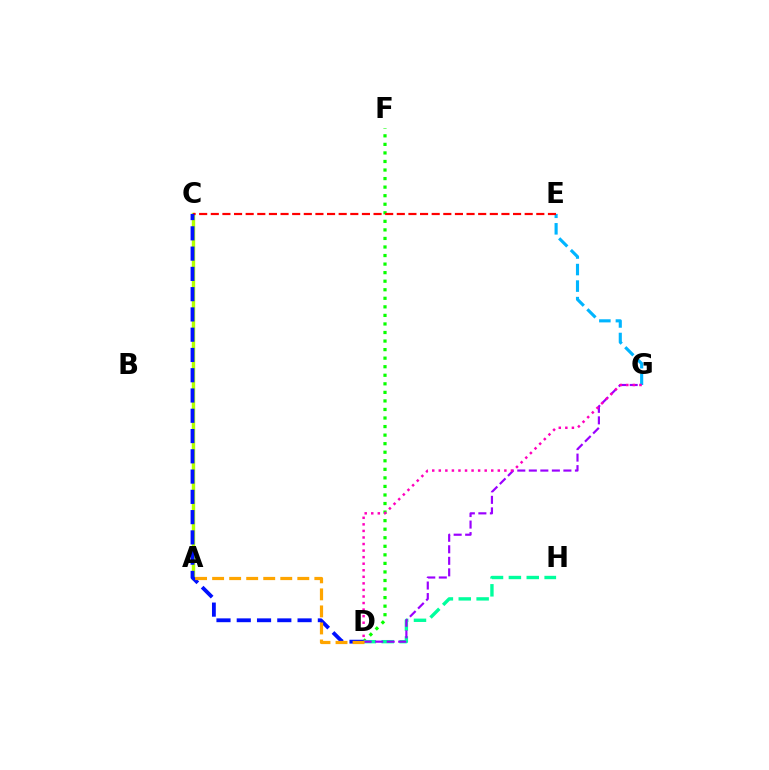{('E', 'G'): [{'color': '#00b5ff', 'line_style': 'dashed', 'thickness': 2.25}], ('D', 'F'): [{'color': '#08ff00', 'line_style': 'dotted', 'thickness': 2.32}], ('D', 'H'): [{'color': '#00ff9d', 'line_style': 'dashed', 'thickness': 2.43}], ('A', 'C'): [{'color': '#b3ff00', 'line_style': 'solid', 'thickness': 2.43}], ('D', 'G'): [{'color': '#9b00ff', 'line_style': 'dashed', 'thickness': 1.57}, {'color': '#ff00bd', 'line_style': 'dotted', 'thickness': 1.78}], ('C', 'E'): [{'color': '#ff0000', 'line_style': 'dashed', 'thickness': 1.58}], ('C', 'D'): [{'color': '#0010ff', 'line_style': 'dashed', 'thickness': 2.75}], ('A', 'D'): [{'color': '#ffa500', 'line_style': 'dashed', 'thickness': 2.31}]}